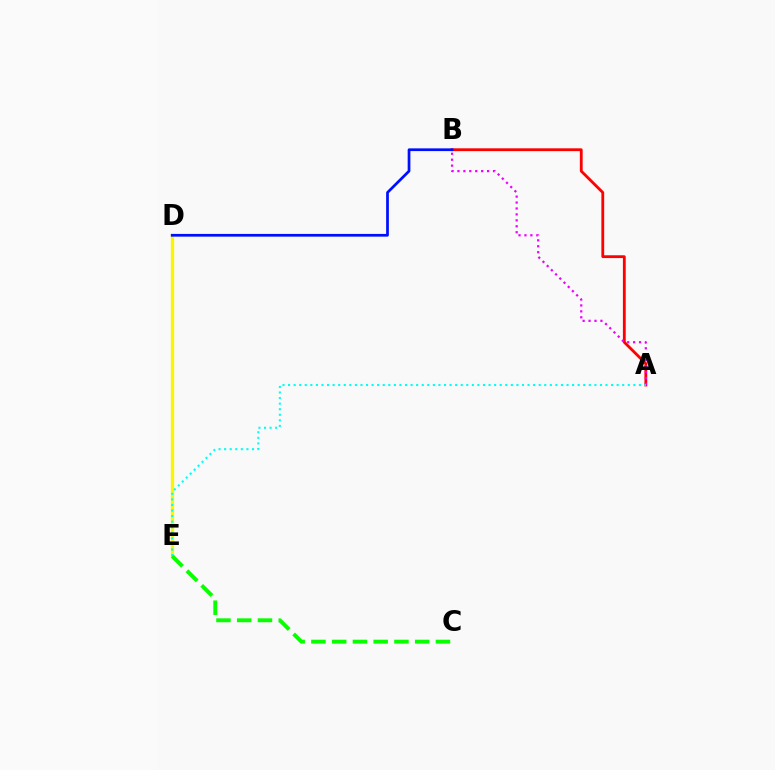{('A', 'B'): [{'color': '#ff0000', 'line_style': 'solid', 'thickness': 2.02}, {'color': '#ee00ff', 'line_style': 'dotted', 'thickness': 1.61}], ('D', 'E'): [{'color': '#fcf500', 'line_style': 'solid', 'thickness': 2.41}], ('A', 'E'): [{'color': '#00fff6', 'line_style': 'dotted', 'thickness': 1.51}], ('B', 'D'): [{'color': '#0010ff', 'line_style': 'solid', 'thickness': 1.96}], ('C', 'E'): [{'color': '#08ff00', 'line_style': 'dashed', 'thickness': 2.82}]}